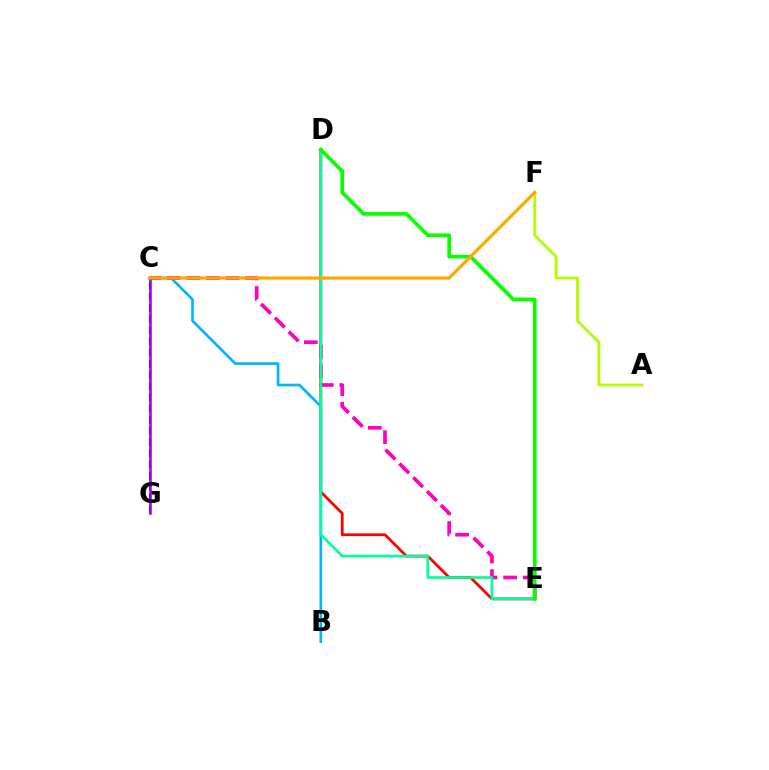{('D', 'E'): [{'color': '#ff0000', 'line_style': 'solid', 'thickness': 1.99}, {'color': '#00ff9d', 'line_style': 'solid', 'thickness': 1.9}, {'color': '#08ff00', 'line_style': 'solid', 'thickness': 2.66}], ('B', 'C'): [{'color': '#00b5ff', 'line_style': 'solid', 'thickness': 1.92}], ('C', 'E'): [{'color': '#ff00bd', 'line_style': 'dashed', 'thickness': 2.66}], ('A', 'F'): [{'color': '#b3ff00', 'line_style': 'solid', 'thickness': 2.04}], ('C', 'G'): [{'color': '#0010ff', 'line_style': 'dashed', 'thickness': 1.52}, {'color': '#9b00ff', 'line_style': 'solid', 'thickness': 1.85}], ('C', 'F'): [{'color': '#ffa500', 'line_style': 'solid', 'thickness': 2.27}]}